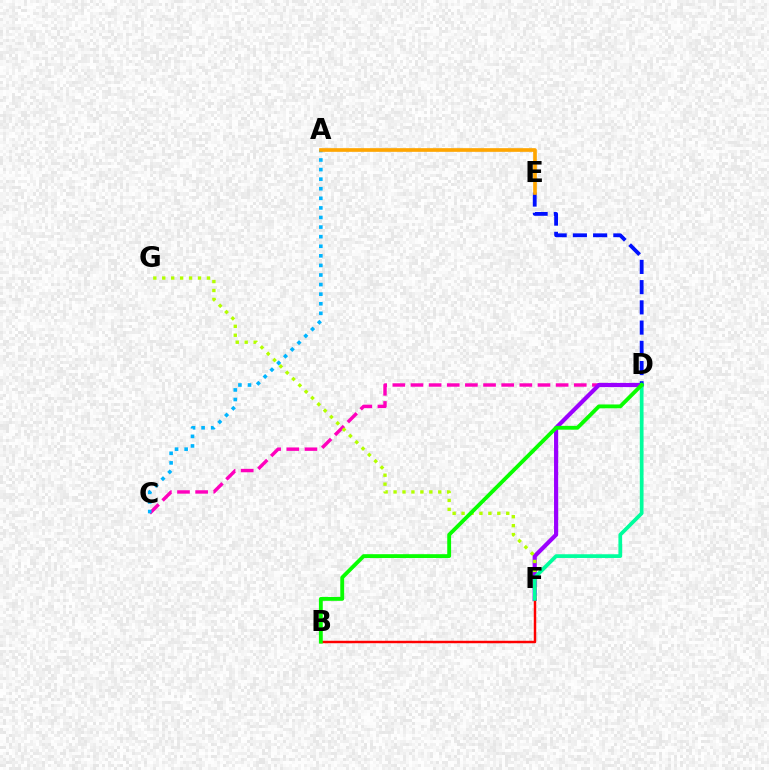{('C', 'D'): [{'color': '#ff00bd', 'line_style': 'dashed', 'thickness': 2.46}], ('D', 'F'): [{'color': '#9b00ff', 'line_style': 'solid', 'thickness': 2.99}, {'color': '#00ff9d', 'line_style': 'solid', 'thickness': 2.68}], ('A', 'C'): [{'color': '#00b5ff', 'line_style': 'dotted', 'thickness': 2.6}], ('F', 'G'): [{'color': '#b3ff00', 'line_style': 'dotted', 'thickness': 2.43}], ('B', 'F'): [{'color': '#ff0000', 'line_style': 'solid', 'thickness': 1.77}], ('D', 'E'): [{'color': '#0010ff', 'line_style': 'dashed', 'thickness': 2.75}], ('A', 'E'): [{'color': '#ffa500', 'line_style': 'solid', 'thickness': 2.64}], ('B', 'D'): [{'color': '#08ff00', 'line_style': 'solid', 'thickness': 2.77}]}